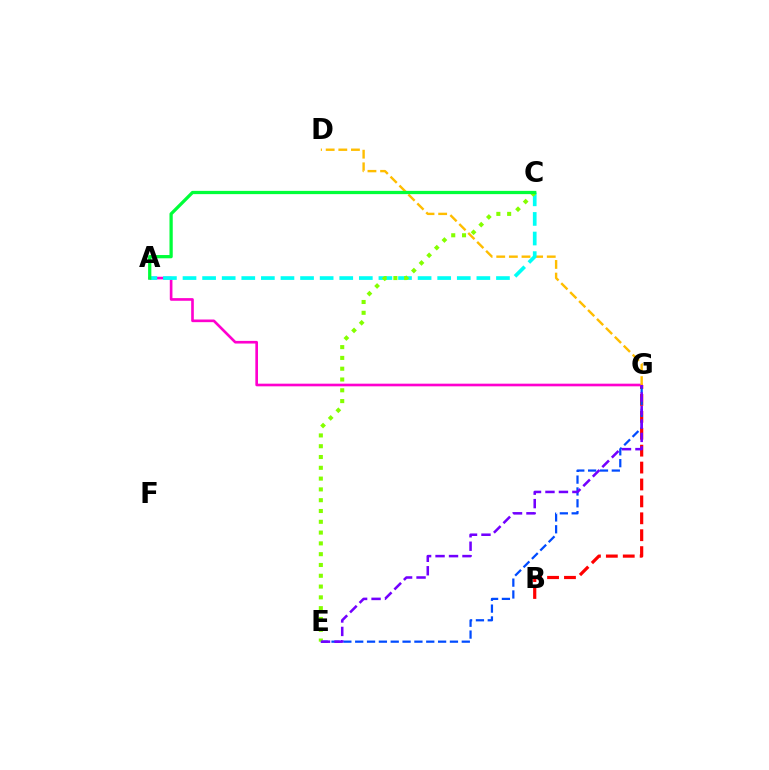{('B', 'G'): [{'color': '#ff0000', 'line_style': 'dashed', 'thickness': 2.3}], ('E', 'G'): [{'color': '#004bff', 'line_style': 'dashed', 'thickness': 1.61}, {'color': '#7200ff', 'line_style': 'dashed', 'thickness': 1.83}], ('A', 'G'): [{'color': '#ff00cf', 'line_style': 'solid', 'thickness': 1.91}], ('D', 'G'): [{'color': '#ffbd00', 'line_style': 'dashed', 'thickness': 1.72}], ('A', 'C'): [{'color': '#00fff6', 'line_style': 'dashed', 'thickness': 2.66}, {'color': '#00ff39', 'line_style': 'solid', 'thickness': 2.35}], ('C', 'E'): [{'color': '#84ff00', 'line_style': 'dotted', 'thickness': 2.93}]}